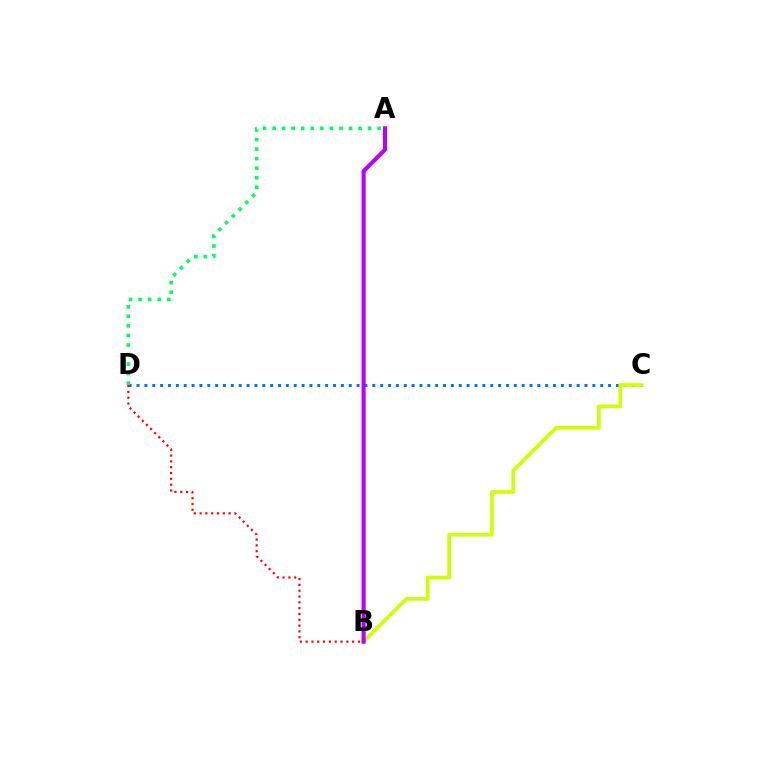{('C', 'D'): [{'color': '#0074ff', 'line_style': 'dotted', 'thickness': 2.14}], ('B', 'C'): [{'color': '#d1ff00', 'line_style': 'solid', 'thickness': 2.65}], ('B', 'D'): [{'color': '#ff0000', 'line_style': 'dotted', 'thickness': 1.58}], ('A', 'D'): [{'color': '#00ff5c', 'line_style': 'dotted', 'thickness': 2.6}], ('A', 'B'): [{'color': '#b900ff', 'line_style': 'solid', 'thickness': 2.96}]}